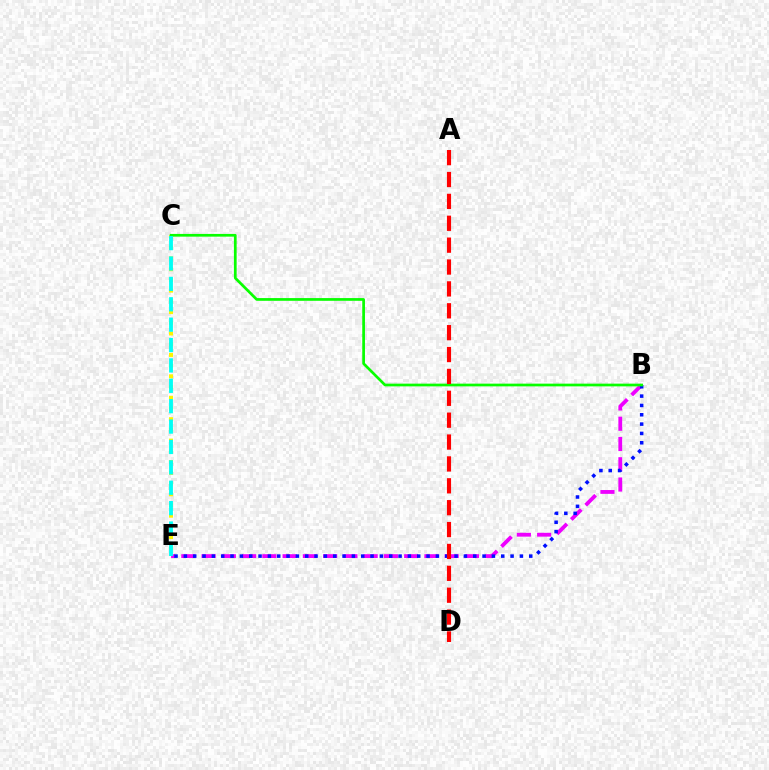{('B', 'E'): [{'color': '#ee00ff', 'line_style': 'dashed', 'thickness': 2.75}, {'color': '#0010ff', 'line_style': 'dotted', 'thickness': 2.54}], ('C', 'E'): [{'color': '#fcf500', 'line_style': 'dotted', 'thickness': 2.91}, {'color': '#00fff6', 'line_style': 'dashed', 'thickness': 2.77}], ('B', 'C'): [{'color': '#08ff00', 'line_style': 'solid', 'thickness': 1.96}], ('A', 'D'): [{'color': '#ff0000', 'line_style': 'dashed', 'thickness': 2.97}]}